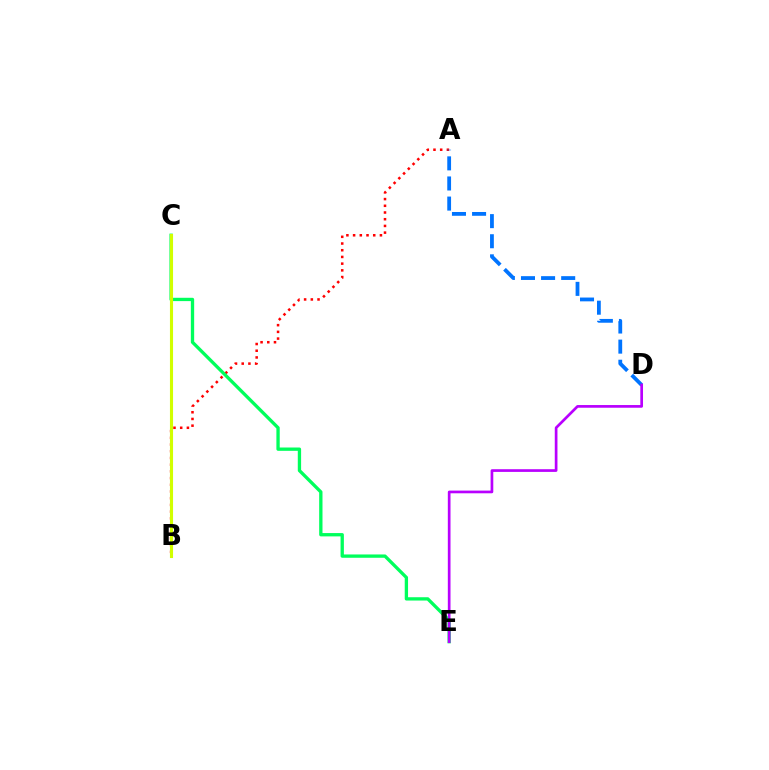{('A', 'B'): [{'color': '#ff0000', 'line_style': 'dotted', 'thickness': 1.82}], ('C', 'E'): [{'color': '#00ff5c', 'line_style': 'solid', 'thickness': 2.39}], ('B', 'C'): [{'color': '#d1ff00', 'line_style': 'solid', 'thickness': 2.23}], ('A', 'D'): [{'color': '#0074ff', 'line_style': 'dashed', 'thickness': 2.73}], ('D', 'E'): [{'color': '#b900ff', 'line_style': 'solid', 'thickness': 1.94}]}